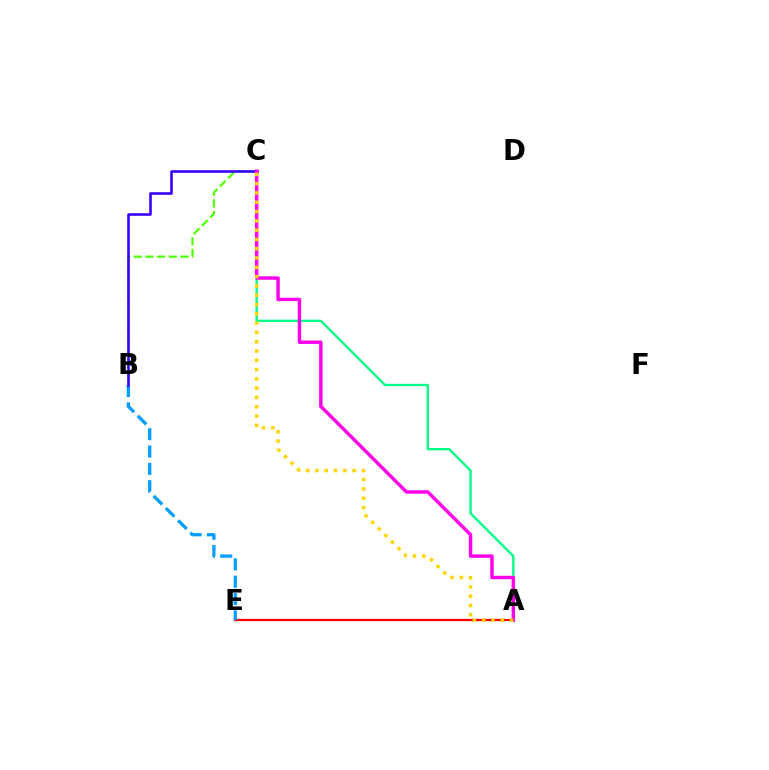{('A', 'E'): [{'color': '#ff0000', 'line_style': 'solid', 'thickness': 1.61}], ('B', 'E'): [{'color': '#009eff', 'line_style': 'dashed', 'thickness': 2.35}], ('A', 'C'): [{'color': '#00ff86', 'line_style': 'solid', 'thickness': 1.67}, {'color': '#ff00ed', 'line_style': 'solid', 'thickness': 2.48}, {'color': '#ffd500', 'line_style': 'dotted', 'thickness': 2.53}], ('B', 'C'): [{'color': '#4fff00', 'line_style': 'dashed', 'thickness': 1.59}, {'color': '#3700ff', 'line_style': 'solid', 'thickness': 1.87}]}